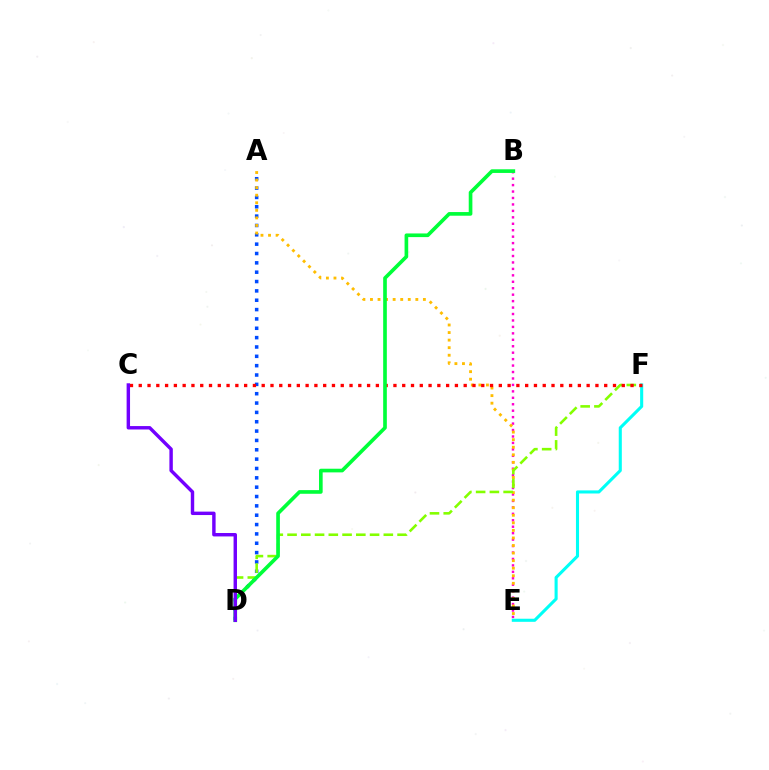{('A', 'D'): [{'color': '#004bff', 'line_style': 'dotted', 'thickness': 2.54}], ('B', 'E'): [{'color': '#ff00cf', 'line_style': 'dotted', 'thickness': 1.75}], ('A', 'E'): [{'color': '#ffbd00', 'line_style': 'dotted', 'thickness': 2.05}], ('D', 'F'): [{'color': '#84ff00', 'line_style': 'dashed', 'thickness': 1.87}], ('E', 'F'): [{'color': '#00fff6', 'line_style': 'solid', 'thickness': 2.22}], ('C', 'F'): [{'color': '#ff0000', 'line_style': 'dotted', 'thickness': 2.39}], ('B', 'D'): [{'color': '#00ff39', 'line_style': 'solid', 'thickness': 2.63}], ('C', 'D'): [{'color': '#7200ff', 'line_style': 'solid', 'thickness': 2.46}]}